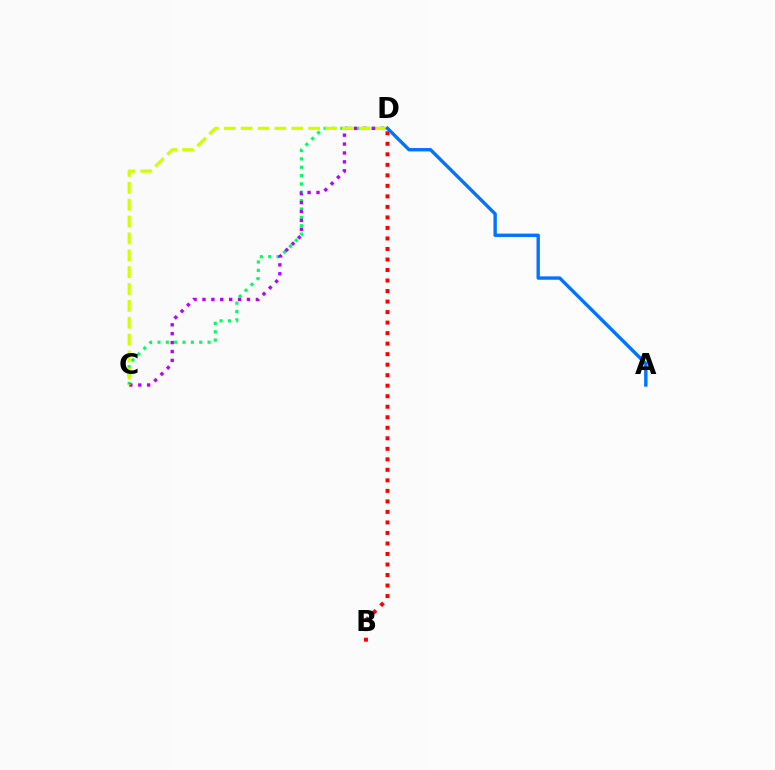{('C', 'D'): [{'color': '#00ff5c', 'line_style': 'dotted', 'thickness': 2.27}, {'color': '#b900ff', 'line_style': 'dotted', 'thickness': 2.42}, {'color': '#d1ff00', 'line_style': 'dashed', 'thickness': 2.29}], ('B', 'D'): [{'color': '#ff0000', 'line_style': 'dotted', 'thickness': 2.86}], ('A', 'D'): [{'color': '#0074ff', 'line_style': 'solid', 'thickness': 2.43}]}